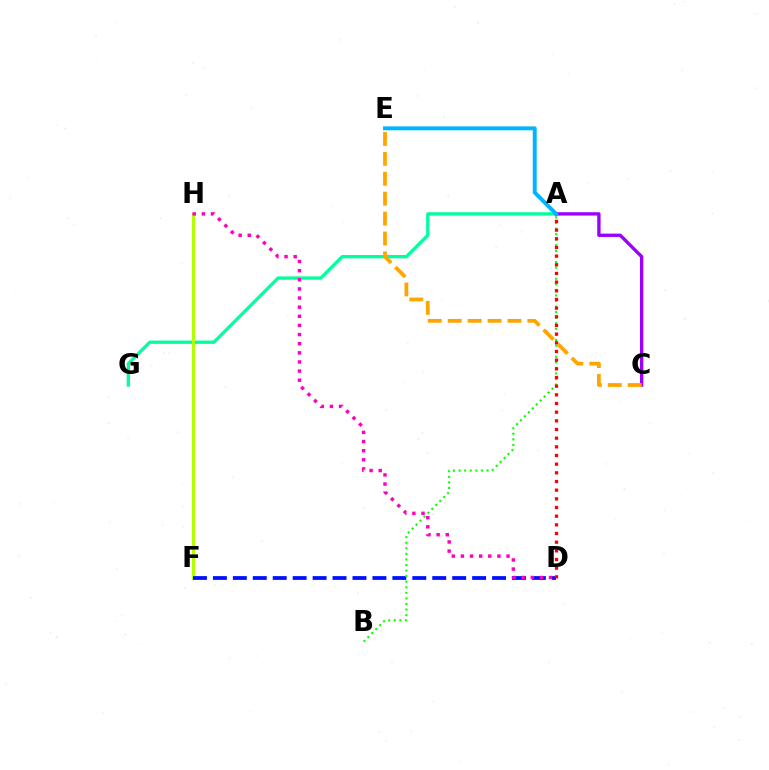{('A', 'G'): [{'color': '#00ff9d', 'line_style': 'solid', 'thickness': 2.37}], ('F', 'H'): [{'color': '#b3ff00', 'line_style': 'solid', 'thickness': 2.16}], ('D', 'F'): [{'color': '#0010ff', 'line_style': 'dashed', 'thickness': 2.71}], ('A', 'C'): [{'color': '#9b00ff', 'line_style': 'solid', 'thickness': 2.41}], ('A', 'B'): [{'color': '#08ff00', 'line_style': 'dotted', 'thickness': 1.51}], ('A', 'D'): [{'color': '#ff0000', 'line_style': 'dotted', 'thickness': 2.36}], ('C', 'E'): [{'color': '#ffa500', 'line_style': 'dashed', 'thickness': 2.71}], ('A', 'E'): [{'color': '#00b5ff', 'line_style': 'solid', 'thickness': 2.83}], ('D', 'H'): [{'color': '#ff00bd', 'line_style': 'dotted', 'thickness': 2.48}]}